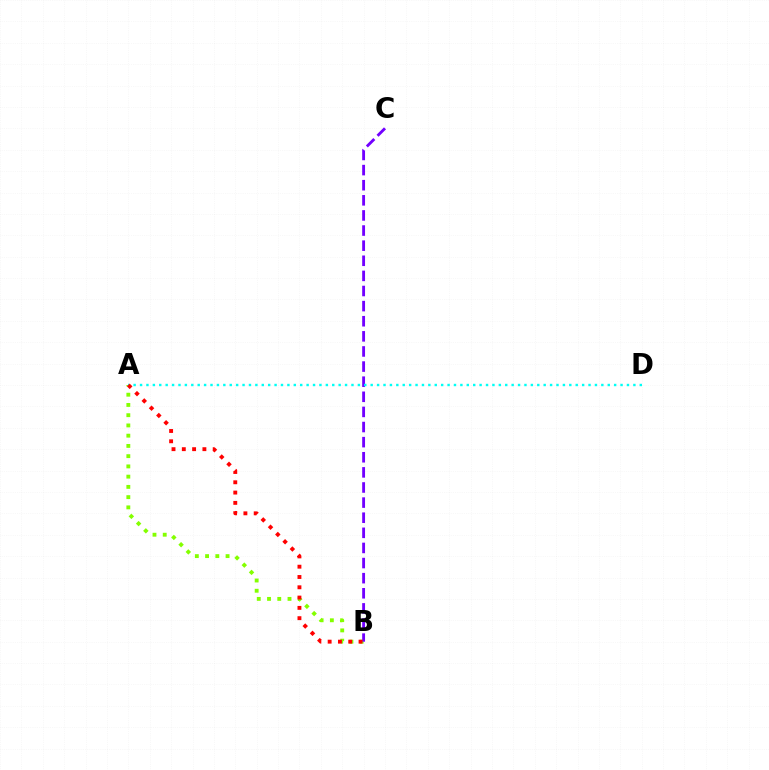{('A', 'B'): [{'color': '#84ff00', 'line_style': 'dotted', 'thickness': 2.78}, {'color': '#ff0000', 'line_style': 'dotted', 'thickness': 2.8}], ('B', 'C'): [{'color': '#7200ff', 'line_style': 'dashed', 'thickness': 2.05}], ('A', 'D'): [{'color': '#00fff6', 'line_style': 'dotted', 'thickness': 1.74}]}